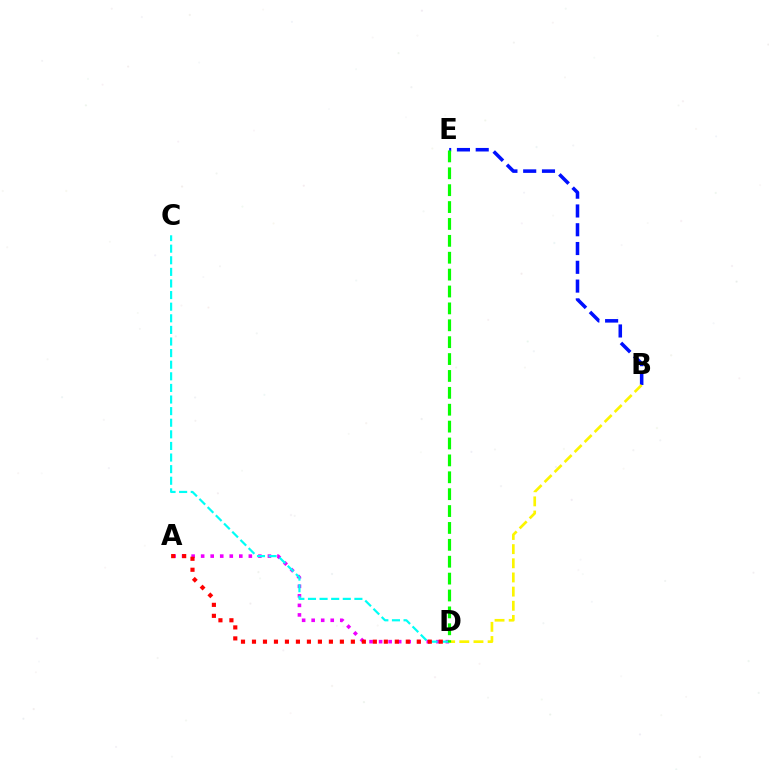{('A', 'D'): [{'color': '#ee00ff', 'line_style': 'dotted', 'thickness': 2.59}, {'color': '#ff0000', 'line_style': 'dotted', 'thickness': 2.99}], ('B', 'E'): [{'color': '#0010ff', 'line_style': 'dashed', 'thickness': 2.55}], ('B', 'D'): [{'color': '#fcf500', 'line_style': 'dashed', 'thickness': 1.92}], ('C', 'D'): [{'color': '#00fff6', 'line_style': 'dashed', 'thickness': 1.58}], ('D', 'E'): [{'color': '#08ff00', 'line_style': 'dashed', 'thickness': 2.29}]}